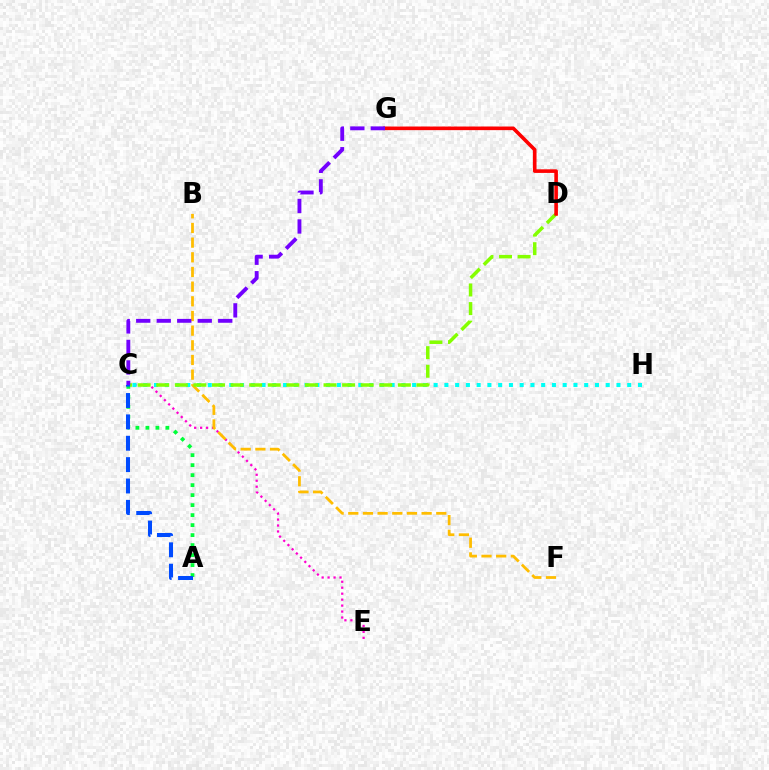{('C', 'E'): [{'color': '#ff00cf', 'line_style': 'dotted', 'thickness': 1.62}], ('C', 'H'): [{'color': '#00fff6', 'line_style': 'dotted', 'thickness': 2.92}], ('B', 'F'): [{'color': '#ffbd00', 'line_style': 'dashed', 'thickness': 1.99}], ('C', 'D'): [{'color': '#84ff00', 'line_style': 'dashed', 'thickness': 2.52}], ('A', 'C'): [{'color': '#00ff39', 'line_style': 'dotted', 'thickness': 2.72}, {'color': '#004bff', 'line_style': 'dashed', 'thickness': 2.9}], ('D', 'G'): [{'color': '#ff0000', 'line_style': 'solid', 'thickness': 2.6}], ('C', 'G'): [{'color': '#7200ff', 'line_style': 'dashed', 'thickness': 2.79}]}